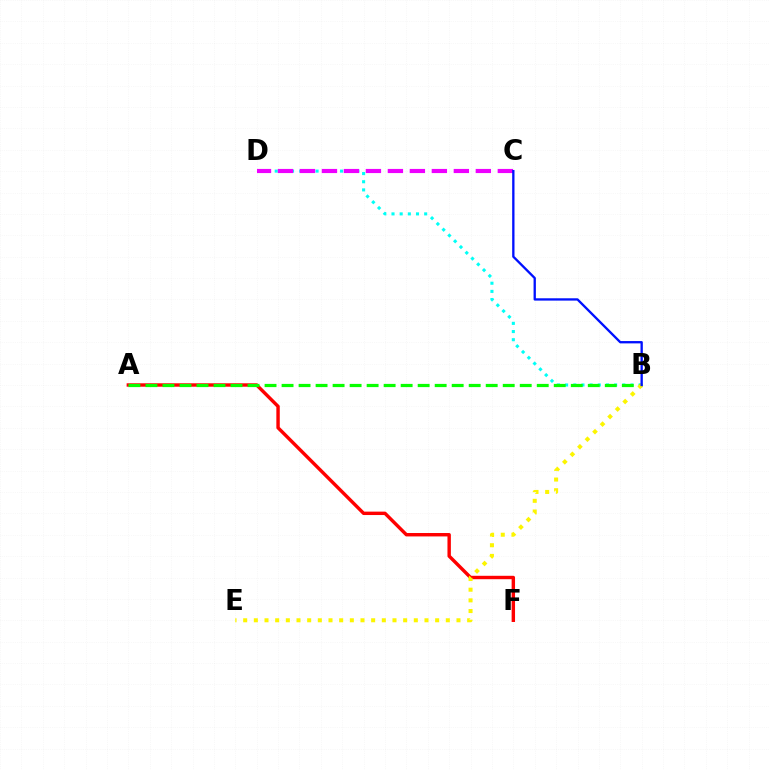{('B', 'D'): [{'color': '#00fff6', 'line_style': 'dotted', 'thickness': 2.22}], ('A', 'F'): [{'color': '#ff0000', 'line_style': 'solid', 'thickness': 2.46}], ('C', 'D'): [{'color': '#ee00ff', 'line_style': 'dashed', 'thickness': 2.99}], ('A', 'B'): [{'color': '#08ff00', 'line_style': 'dashed', 'thickness': 2.31}], ('B', 'E'): [{'color': '#fcf500', 'line_style': 'dotted', 'thickness': 2.9}], ('B', 'C'): [{'color': '#0010ff', 'line_style': 'solid', 'thickness': 1.67}]}